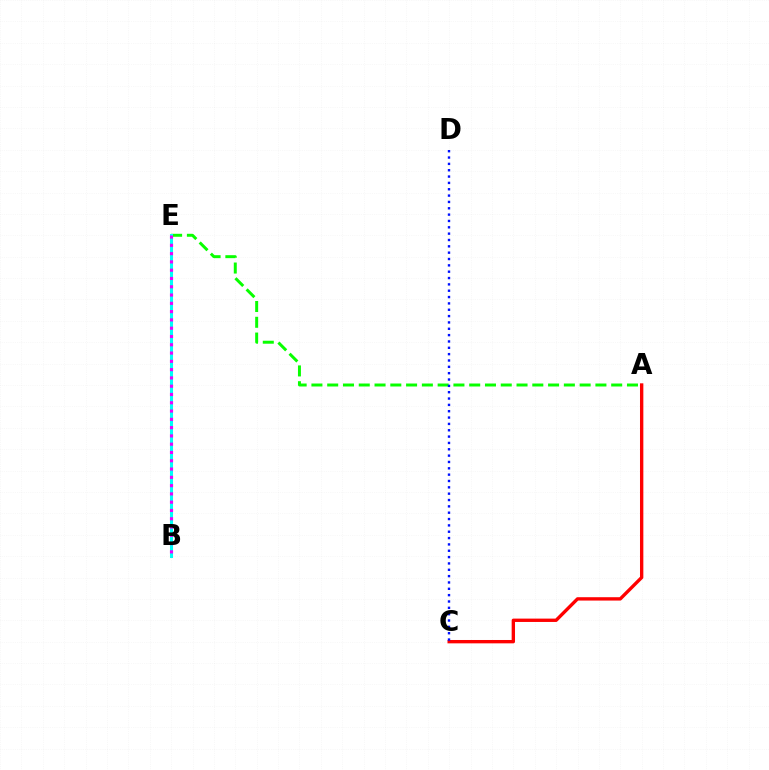{('A', 'C'): [{'color': '#ff0000', 'line_style': 'solid', 'thickness': 2.41}], ('B', 'E'): [{'color': '#fcf500', 'line_style': 'solid', 'thickness': 2.17}, {'color': '#00fff6', 'line_style': 'solid', 'thickness': 2.18}, {'color': '#ee00ff', 'line_style': 'dotted', 'thickness': 2.25}], ('A', 'E'): [{'color': '#08ff00', 'line_style': 'dashed', 'thickness': 2.14}], ('C', 'D'): [{'color': '#0010ff', 'line_style': 'dotted', 'thickness': 1.72}]}